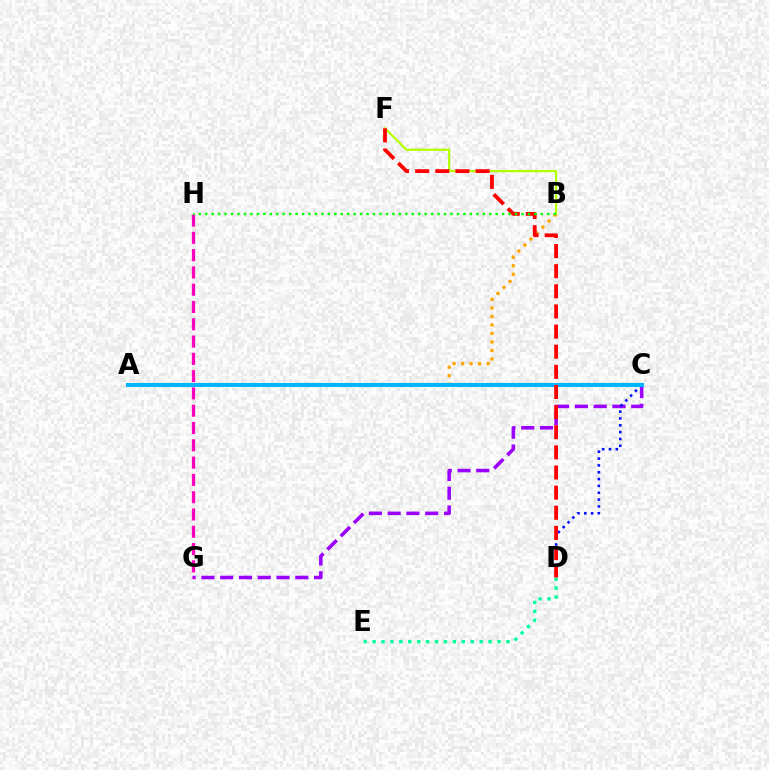{('B', 'F'): [{'color': '#b3ff00', 'line_style': 'solid', 'thickness': 1.59}], ('C', 'G'): [{'color': '#9b00ff', 'line_style': 'dashed', 'thickness': 2.55}], ('G', 'H'): [{'color': '#ff00bd', 'line_style': 'dashed', 'thickness': 2.35}], ('C', 'D'): [{'color': '#0010ff', 'line_style': 'dotted', 'thickness': 1.86}], ('D', 'E'): [{'color': '#00ff9d', 'line_style': 'dotted', 'thickness': 2.42}], ('A', 'B'): [{'color': '#ffa500', 'line_style': 'dotted', 'thickness': 2.31}], ('A', 'C'): [{'color': '#00b5ff', 'line_style': 'solid', 'thickness': 2.95}], ('D', 'F'): [{'color': '#ff0000', 'line_style': 'dashed', 'thickness': 2.74}], ('B', 'H'): [{'color': '#08ff00', 'line_style': 'dotted', 'thickness': 1.75}]}